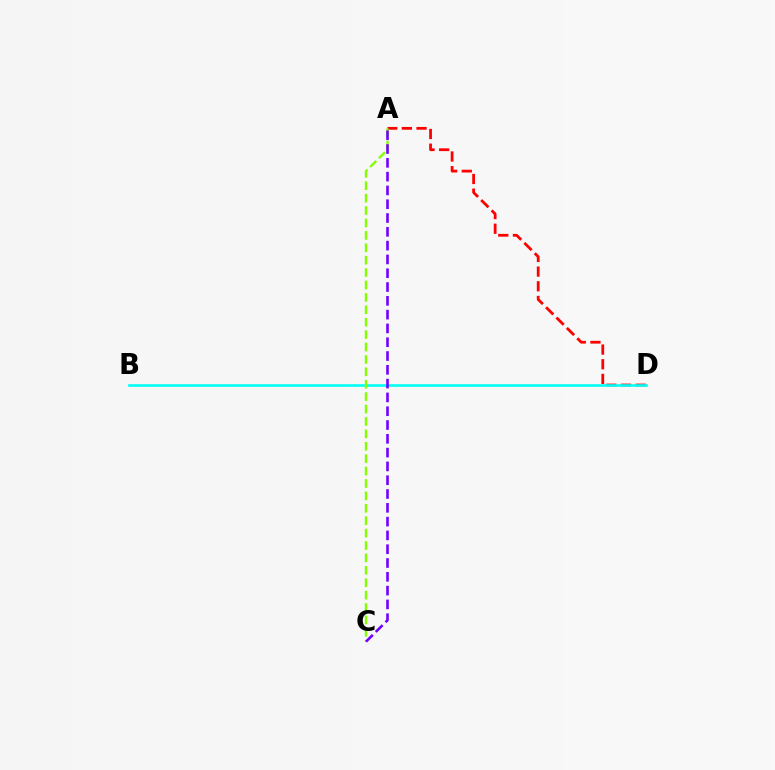{('A', 'D'): [{'color': '#ff0000', 'line_style': 'dashed', 'thickness': 1.99}], ('B', 'D'): [{'color': '#00fff6', 'line_style': 'solid', 'thickness': 1.88}], ('A', 'C'): [{'color': '#84ff00', 'line_style': 'dashed', 'thickness': 1.69}, {'color': '#7200ff', 'line_style': 'dashed', 'thickness': 1.87}]}